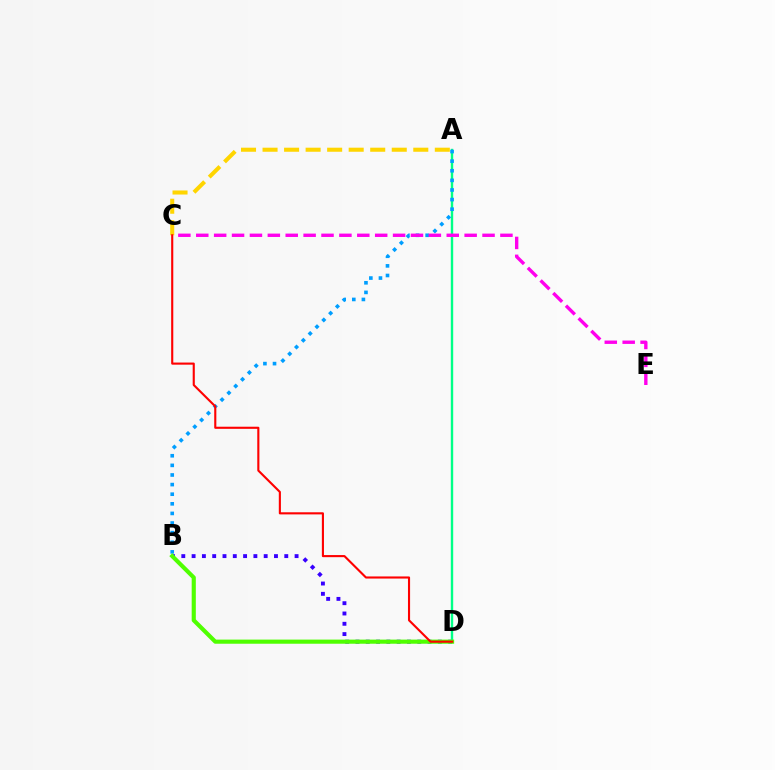{('B', 'D'): [{'color': '#3700ff', 'line_style': 'dotted', 'thickness': 2.8}, {'color': '#4fff00', 'line_style': 'solid', 'thickness': 2.97}], ('A', 'D'): [{'color': '#00ff86', 'line_style': 'solid', 'thickness': 1.73}], ('A', 'B'): [{'color': '#009eff', 'line_style': 'dotted', 'thickness': 2.61}], ('C', 'E'): [{'color': '#ff00ed', 'line_style': 'dashed', 'thickness': 2.43}], ('A', 'C'): [{'color': '#ffd500', 'line_style': 'dashed', 'thickness': 2.93}], ('C', 'D'): [{'color': '#ff0000', 'line_style': 'solid', 'thickness': 1.52}]}